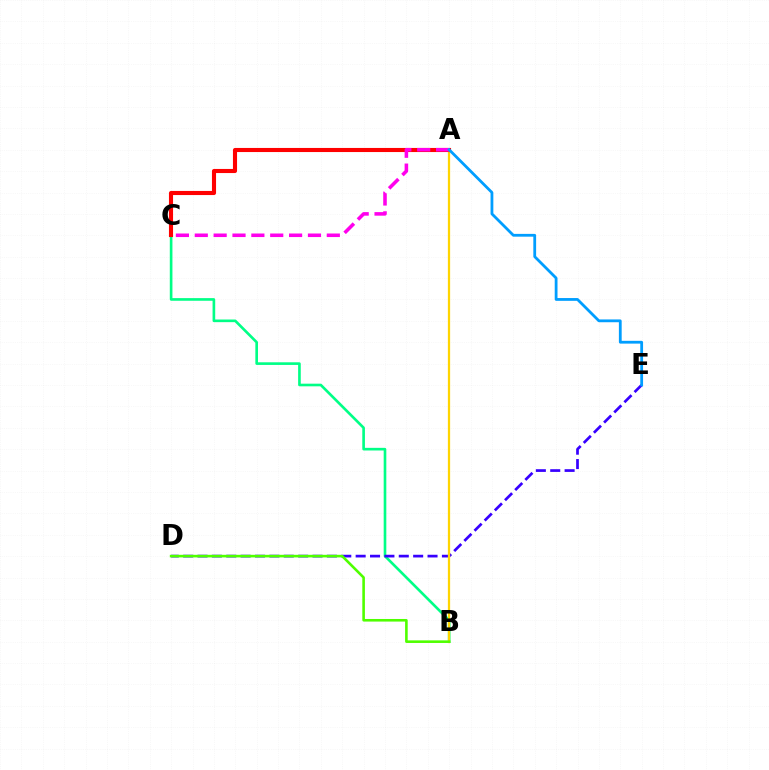{('B', 'C'): [{'color': '#00ff86', 'line_style': 'solid', 'thickness': 1.9}], ('D', 'E'): [{'color': '#3700ff', 'line_style': 'dashed', 'thickness': 1.95}], ('A', 'B'): [{'color': '#ffd500', 'line_style': 'solid', 'thickness': 1.63}], ('A', 'C'): [{'color': '#ff0000', 'line_style': 'solid', 'thickness': 2.95}, {'color': '#ff00ed', 'line_style': 'dashed', 'thickness': 2.56}], ('B', 'D'): [{'color': '#4fff00', 'line_style': 'solid', 'thickness': 1.87}], ('A', 'E'): [{'color': '#009eff', 'line_style': 'solid', 'thickness': 2.01}]}